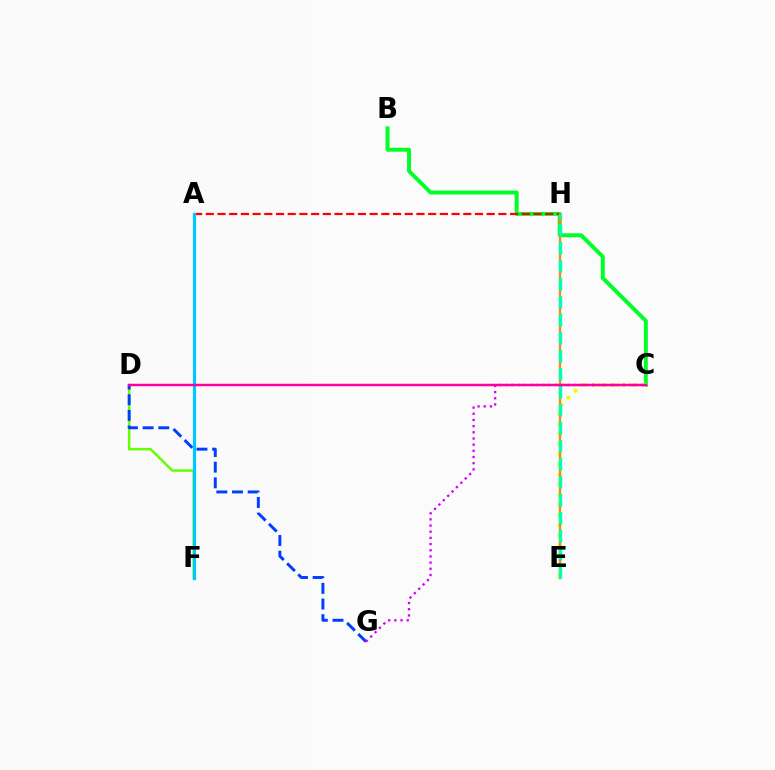{('D', 'F'): [{'color': '#66ff00', 'line_style': 'solid', 'thickness': 1.81}], ('A', 'F'): [{'color': '#4f00ff', 'line_style': 'dotted', 'thickness': 1.96}, {'color': '#00c7ff', 'line_style': 'solid', 'thickness': 2.29}], ('B', 'C'): [{'color': '#00ff27', 'line_style': 'solid', 'thickness': 2.83}], ('C', 'E'): [{'color': '#eeff00', 'line_style': 'dotted', 'thickness': 2.74}], ('D', 'G'): [{'color': '#003fff', 'line_style': 'dashed', 'thickness': 2.13}], ('A', 'H'): [{'color': '#ff0000', 'line_style': 'dashed', 'thickness': 1.59}], ('E', 'H'): [{'color': '#ff8800', 'line_style': 'solid', 'thickness': 1.69}, {'color': '#00ffaf', 'line_style': 'dashed', 'thickness': 2.44}], ('C', 'G'): [{'color': '#d600ff', 'line_style': 'dotted', 'thickness': 1.68}], ('C', 'D'): [{'color': '#ff00a0', 'line_style': 'solid', 'thickness': 1.78}]}